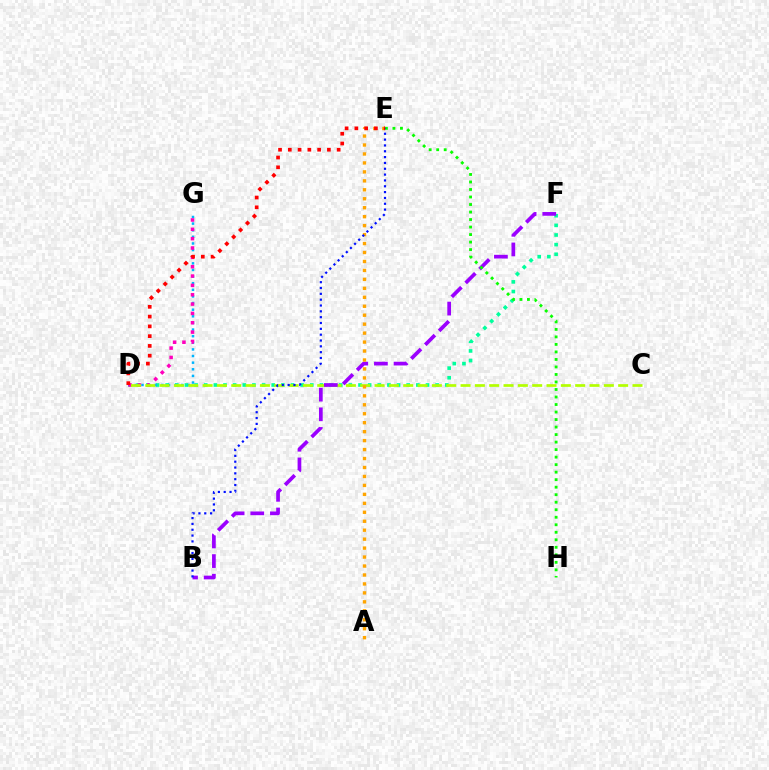{('D', 'F'): [{'color': '#00ff9d', 'line_style': 'dotted', 'thickness': 2.62}], ('D', 'G'): [{'color': '#00b5ff', 'line_style': 'dotted', 'thickness': 1.8}, {'color': '#ff00bd', 'line_style': 'dotted', 'thickness': 2.54}], ('C', 'D'): [{'color': '#b3ff00', 'line_style': 'dashed', 'thickness': 1.95}], ('B', 'F'): [{'color': '#9b00ff', 'line_style': 'dashed', 'thickness': 2.67}], ('A', 'E'): [{'color': '#ffa500', 'line_style': 'dotted', 'thickness': 2.43}], ('E', 'H'): [{'color': '#08ff00', 'line_style': 'dotted', 'thickness': 2.04}], ('B', 'E'): [{'color': '#0010ff', 'line_style': 'dotted', 'thickness': 1.58}], ('D', 'E'): [{'color': '#ff0000', 'line_style': 'dotted', 'thickness': 2.66}]}